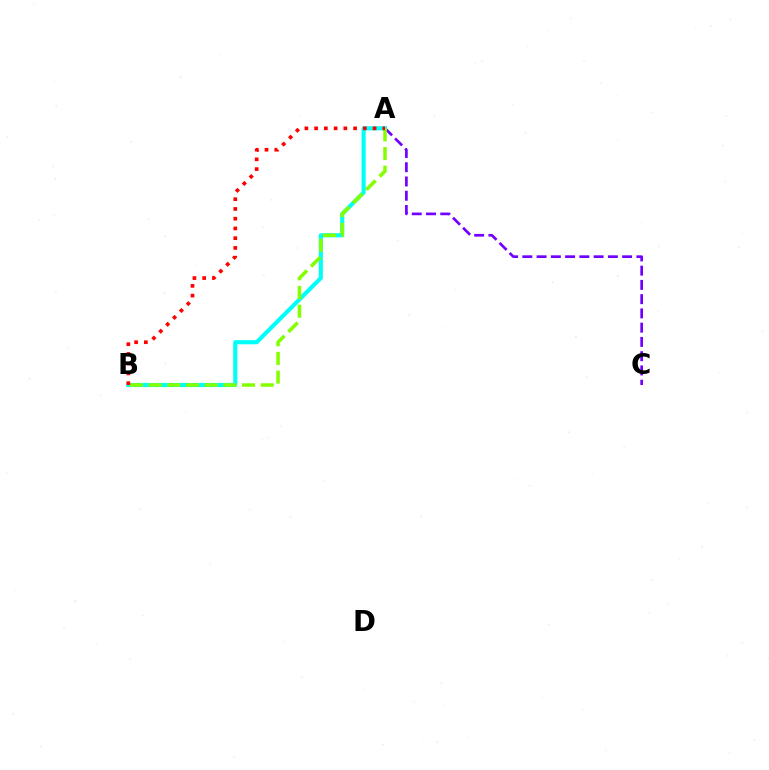{('A', 'C'): [{'color': '#7200ff', 'line_style': 'dashed', 'thickness': 1.94}], ('A', 'B'): [{'color': '#00fff6', 'line_style': 'solid', 'thickness': 2.97}, {'color': '#84ff00', 'line_style': 'dashed', 'thickness': 2.54}, {'color': '#ff0000', 'line_style': 'dotted', 'thickness': 2.65}]}